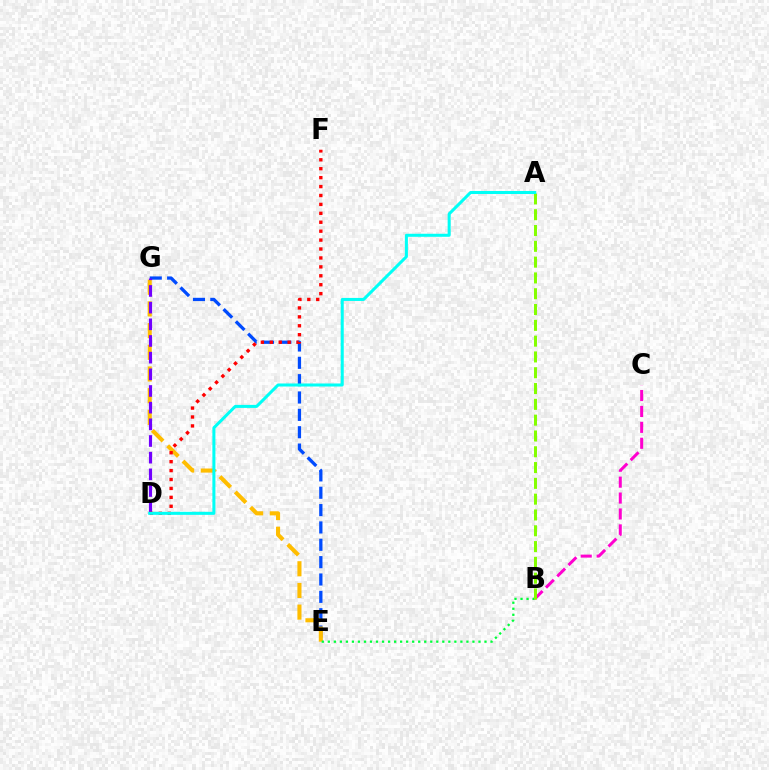{('E', 'G'): [{'color': '#004bff', 'line_style': 'dashed', 'thickness': 2.36}, {'color': '#ffbd00', 'line_style': 'dashed', 'thickness': 2.95}], ('B', 'C'): [{'color': '#ff00cf', 'line_style': 'dashed', 'thickness': 2.16}], ('D', 'G'): [{'color': '#7200ff', 'line_style': 'dashed', 'thickness': 2.26}], ('D', 'F'): [{'color': '#ff0000', 'line_style': 'dotted', 'thickness': 2.42}], ('B', 'E'): [{'color': '#00ff39', 'line_style': 'dotted', 'thickness': 1.64}], ('A', 'B'): [{'color': '#84ff00', 'line_style': 'dashed', 'thickness': 2.15}], ('A', 'D'): [{'color': '#00fff6', 'line_style': 'solid', 'thickness': 2.18}]}